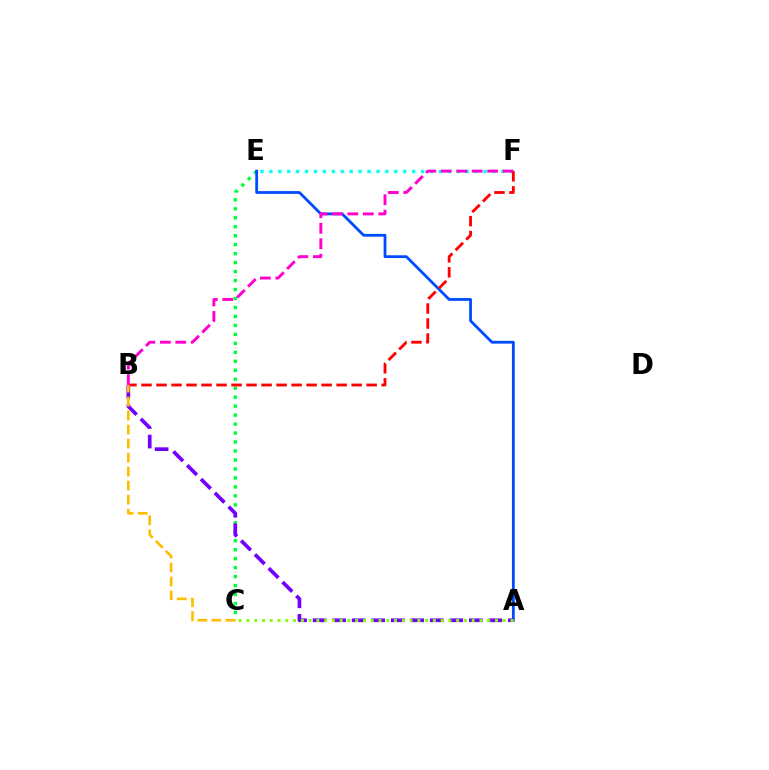{('C', 'E'): [{'color': '#00ff39', 'line_style': 'dotted', 'thickness': 2.44}], ('E', 'F'): [{'color': '#00fff6', 'line_style': 'dotted', 'thickness': 2.42}], ('A', 'E'): [{'color': '#004bff', 'line_style': 'solid', 'thickness': 2.01}], ('A', 'B'): [{'color': '#7200ff', 'line_style': 'dashed', 'thickness': 2.65}], ('B', 'F'): [{'color': '#ff0000', 'line_style': 'dashed', 'thickness': 2.04}, {'color': '#ff00cf', 'line_style': 'dashed', 'thickness': 2.1}], ('B', 'C'): [{'color': '#ffbd00', 'line_style': 'dashed', 'thickness': 1.9}], ('A', 'C'): [{'color': '#84ff00', 'line_style': 'dotted', 'thickness': 2.11}]}